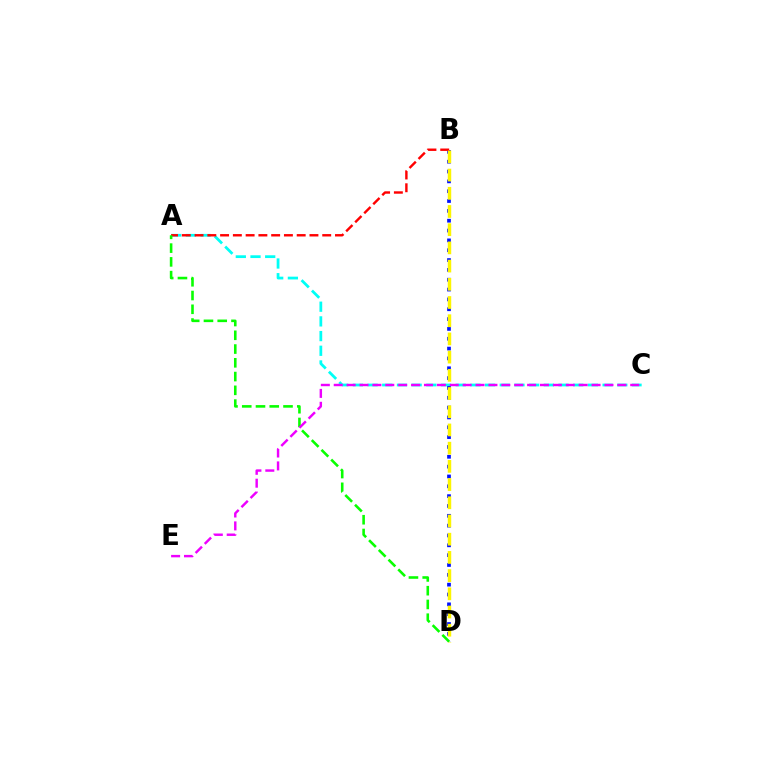{('A', 'C'): [{'color': '#00fff6', 'line_style': 'dashed', 'thickness': 2.0}], ('B', 'D'): [{'color': '#0010ff', 'line_style': 'dotted', 'thickness': 2.67}, {'color': '#fcf500', 'line_style': 'dashed', 'thickness': 2.47}], ('A', 'B'): [{'color': '#ff0000', 'line_style': 'dashed', 'thickness': 1.73}], ('A', 'D'): [{'color': '#08ff00', 'line_style': 'dashed', 'thickness': 1.87}], ('C', 'E'): [{'color': '#ee00ff', 'line_style': 'dashed', 'thickness': 1.75}]}